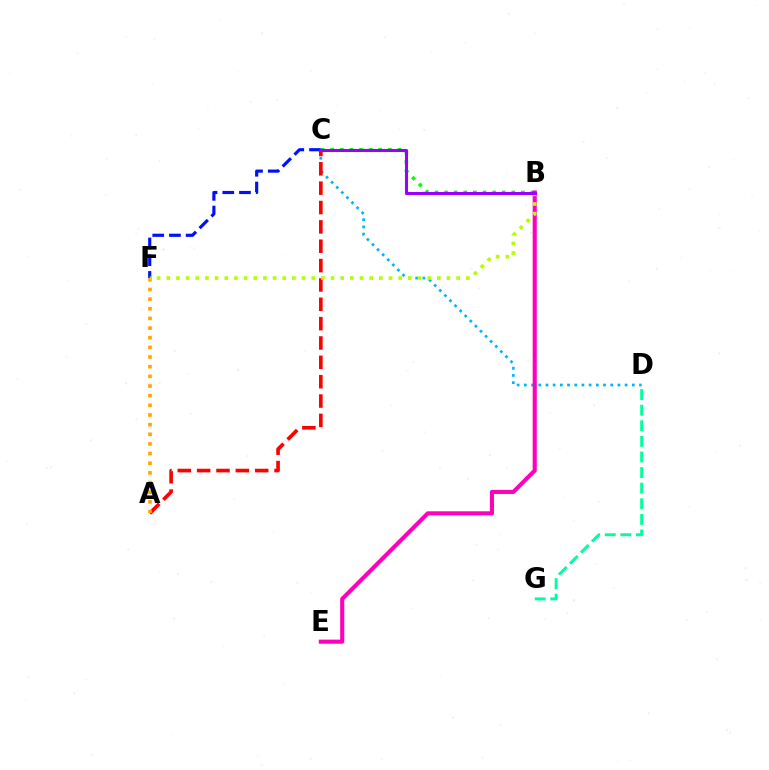{('B', 'C'): [{'color': '#08ff00', 'line_style': 'dotted', 'thickness': 2.61}, {'color': '#9b00ff', 'line_style': 'solid', 'thickness': 2.21}], ('C', 'D'): [{'color': '#00b5ff', 'line_style': 'dotted', 'thickness': 1.96}], ('C', 'F'): [{'color': '#0010ff', 'line_style': 'dashed', 'thickness': 2.27}], ('A', 'C'): [{'color': '#ff0000', 'line_style': 'dashed', 'thickness': 2.63}], ('B', 'E'): [{'color': '#ff00bd', 'line_style': 'solid', 'thickness': 2.94}], ('A', 'F'): [{'color': '#ffa500', 'line_style': 'dotted', 'thickness': 2.62}], ('B', 'F'): [{'color': '#b3ff00', 'line_style': 'dotted', 'thickness': 2.62}], ('D', 'G'): [{'color': '#00ff9d', 'line_style': 'dashed', 'thickness': 2.12}]}